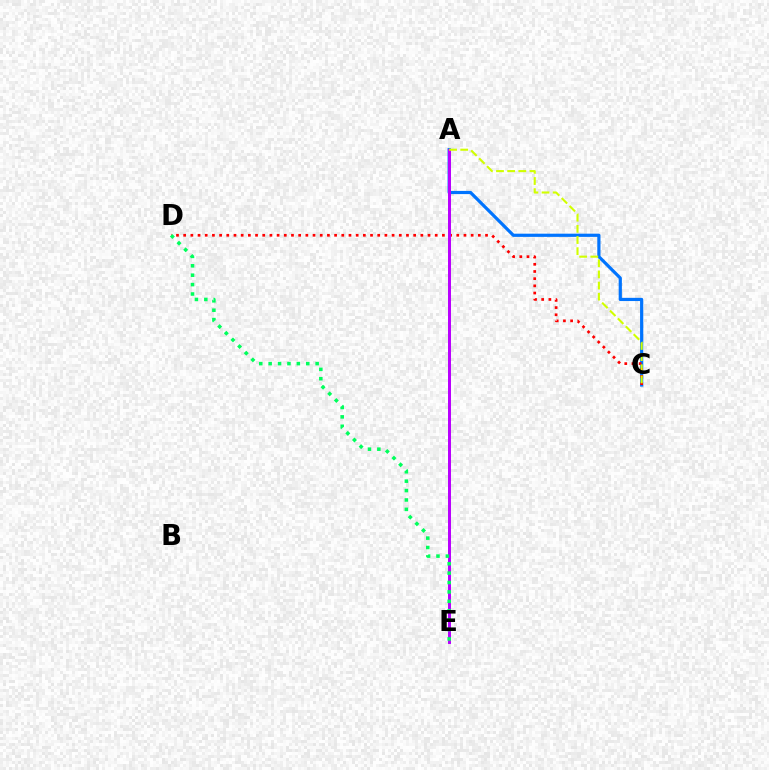{('A', 'C'): [{'color': '#0074ff', 'line_style': 'solid', 'thickness': 2.3}, {'color': '#d1ff00', 'line_style': 'dashed', 'thickness': 1.52}], ('C', 'D'): [{'color': '#ff0000', 'line_style': 'dotted', 'thickness': 1.95}], ('A', 'E'): [{'color': '#b900ff', 'line_style': 'solid', 'thickness': 2.15}], ('D', 'E'): [{'color': '#00ff5c', 'line_style': 'dotted', 'thickness': 2.55}]}